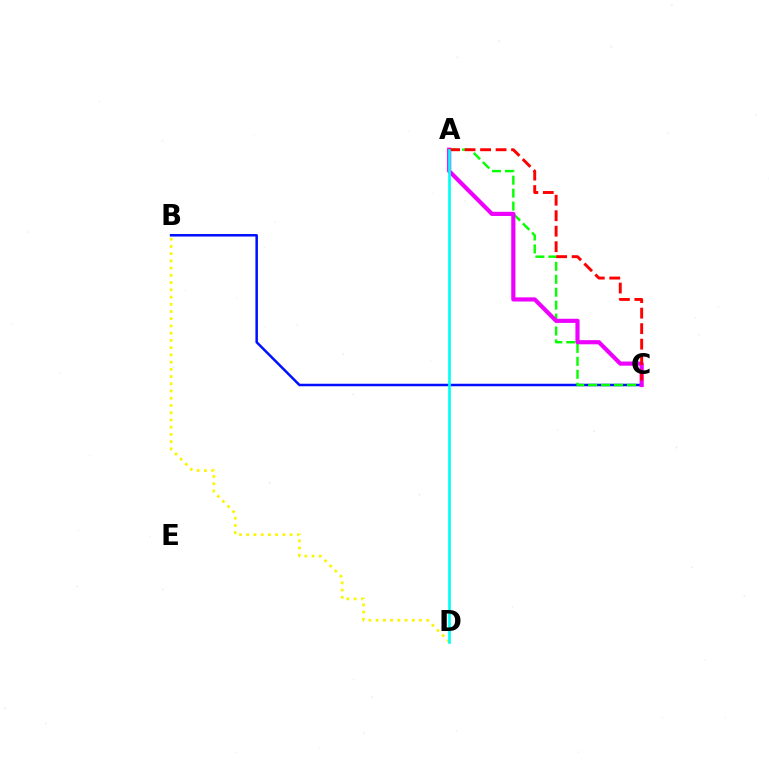{('B', 'C'): [{'color': '#0010ff', 'line_style': 'solid', 'thickness': 1.81}], ('A', 'C'): [{'color': '#08ff00', 'line_style': 'dashed', 'thickness': 1.76}, {'color': '#ee00ff', 'line_style': 'solid', 'thickness': 2.99}, {'color': '#ff0000', 'line_style': 'dashed', 'thickness': 2.11}], ('B', 'D'): [{'color': '#fcf500', 'line_style': 'dotted', 'thickness': 1.96}], ('A', 'D'): [{'color': '#00fff6', 'line_style': 'solid', 'thickness': 1.92}]}